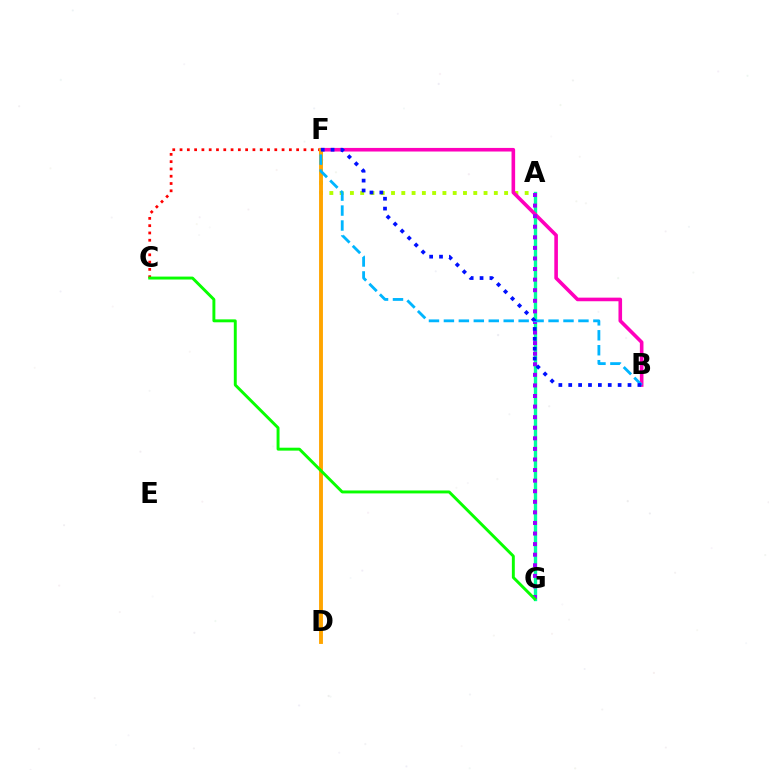{('A', 'F'): [{'color': '#b3ff00', 'line_style': 'dotted', 'thickness': 2.79}], ('A', 'G'): [{'color': '#00ff9d', 'line_style': 'solid', 'thickness': 2.41}, {'color': '#9b00ff', 'line_style': 'dotted', 'thickness': 2.87}], ('B', 'F'): [{'color': '#ff00bd', 'line_style': 'solid', 'thickness': 2.59}, {'color': '#00b5ff', 'line_style': 'dashed', 'thickness': 2.03}, {'color': '#0010ff', 'line_style': 'dotted', 'thickness': 2.68}], ('C', 'F'): [{'color': '#ff0000', 'line_style': 'dotted', 'thickness': 1.98}], ('D', 'F'): [{'color': '#ffa500', 'line_style': 'solid', 'thickness': 2.8}], ('C', 'G'): [{'color': '#08ff00', 'line_style': 'solid', 'thickness': 2.11}]}